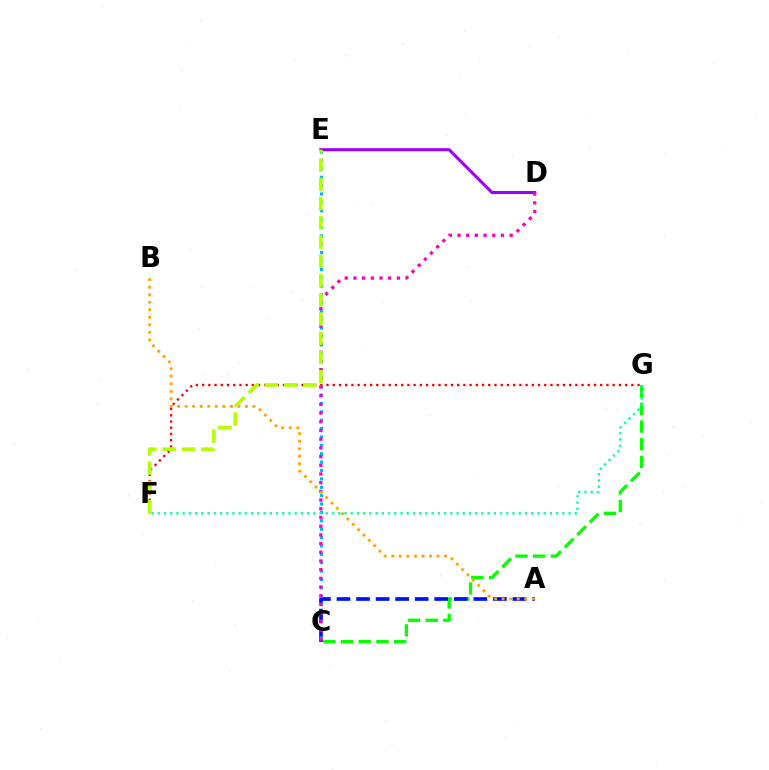{('C', 'G'): [{'color': '#08ff00', 'line_style': 'dashed', 'thickness': 2.4}], ('A', 'C'): [{'color': '#0010ff', 'line_style': 'dashed', 'thickness': 2.66}], ('D', 'E'): [{'color': '#9b00ff', 'line_style': 'solid', 'thickness': 2.21}], ('F', 'G'): [{'color': '#ff0000', 'line_style': 'dotted', 'thickness': 1.69}, {'color': '#00ff9d', 'line_style': 'dotted', 'thickness': 1.69}], ('C', 'E'): [{'color': '#00b5ff', 'line_style': 'dotted', 'thickness': 2.28}], ('C', 'D'): [{'color': '#ff00bd', 'line_style': 'dotted', 'thickness': 2.36}], ('A', 'B'): [{'color': '#ffa500', 'line_style': 'dotted', 'thickness': 2.05}], ('E', 'F'): [{'color': '#b3ff00', 'line_style': 'dashed', 'thickness': 2.61}]}